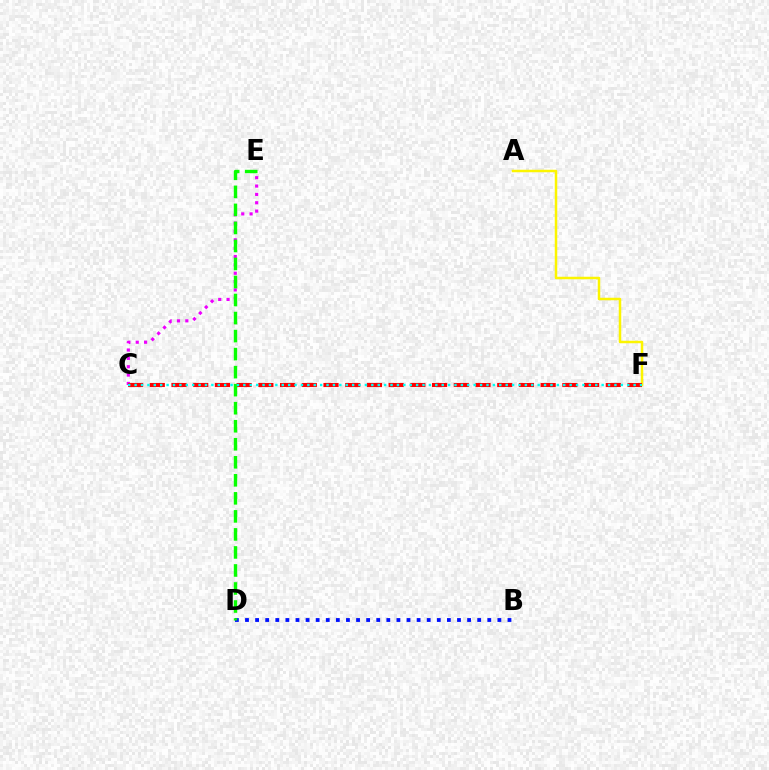{('A', 'F'): [{'color': '#fcf500', 'line_style': 'solid', 'thickness': 1.8}], ('C', 'E'): [{'color': '#ee00ff', 'line_style': 'dotted', 'thickness': 2.27}], ('B', 'D'): [{'color': '#0010ff', 'line_style': 'dotted', 'thickness': 2.74}], ('C', 'F'): [{'color': '#ff0000', 'line_style': 'dashed', 'thickness': 2.95}, {'color': '#00fff6', 'line_style': 'dotted', 'thickness': 1.74}], ('D', 'E'): [{'color': '#08ff00', 'line_style': 'dashed', 'thickness': 2.45}]}